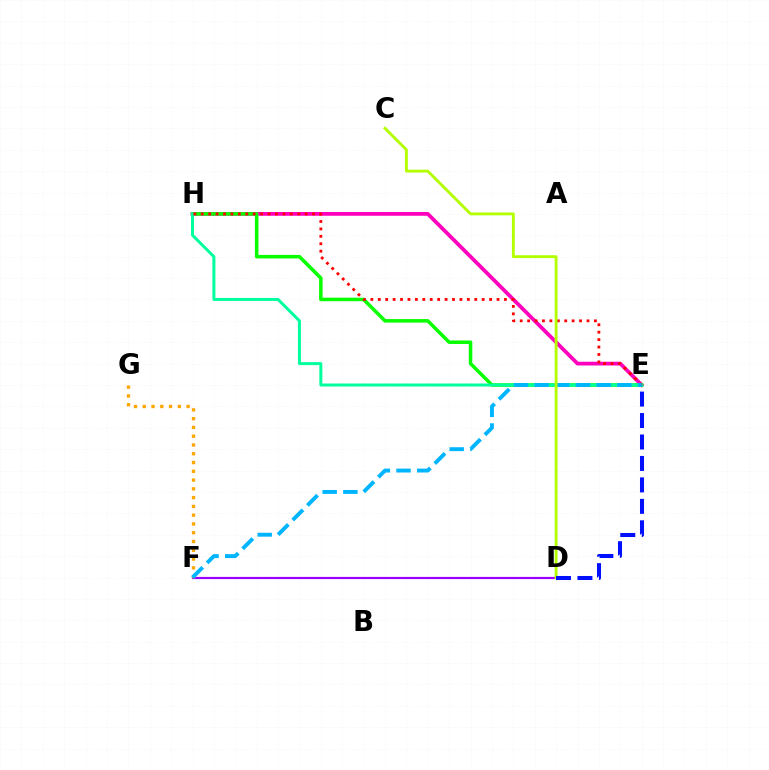{('E', 'H'): [{'color': '#ff00bd', 'line_style': 'solid', 'thickness': 2.7}, {'color': '#08ff00', 'line_style': 'solid', 'thickness': 2.53}, {'color': '#00ff9d', 'line_style': 'solid', 'thickness': 2.16}, {'color': '#ff0000', 'line_style': 'dotted', 'thickness': 2.02}], ('D', 'F'): [{'color': '#9b00ff', 'line_style': 'solid', 'thickness': 1.57}], ('F', 'G'): [{'color': '#ffa500', 'line_style': 'dotted', 'thickness': 2.38}], ('E', 'F'): [{'color': '#00b5ff', 'line_style': 'dashed', 'thickness': 2.81}], ('C', 'D'): [{'color': '#b3ff00', 'line_style': 'solid', 'thickness': 2.06}], ('D', 'E'): [{'color': '#0010ff', 'line_style': 'dashed', 'thickness': 2.91}]}